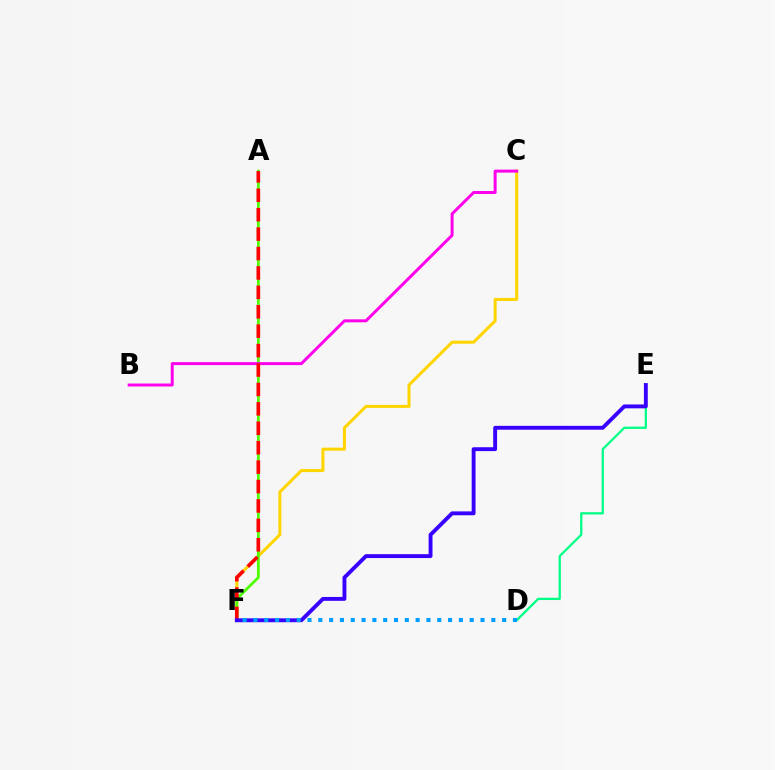{('C', 'F'): [{'color': '#ffd500', 'line_style': 'solid', 'thickness': 2.18}], ('A', 'F'): [{'color': '#4fff00', 'line_style': 'solid', 'thickness': 1.99}, {'color': '#ff0000', 'line_style': 'dashed', 'thickness': 2.64}], ('B', 'C'): [{'color': '#ff00ed', 'line_style': 'solid', 'thickness': 2.14}], ('D', 'E'): [{'color': '#00ff86', 'line_style': 'solid', 'thickness': 1.64}], ('E', 'F'): [{'color': '#3700ff', 'line_style': 'solid', 'thickness': 2.79}], ('D', 'F'): [{'color': '#009eff', 'line_style': 'dotted', 'thickness': 2.94}]}